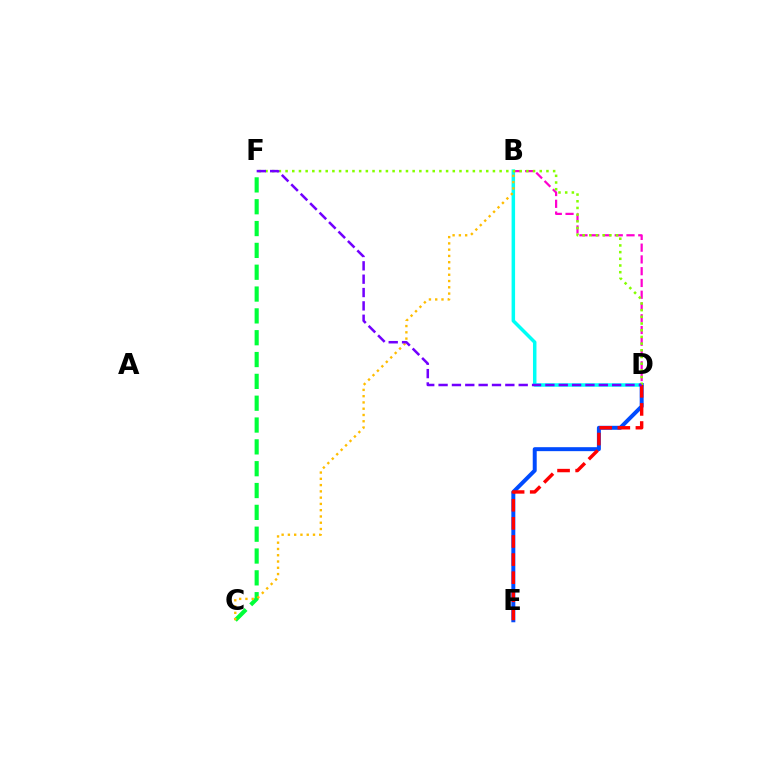{('C', 'F'): [{'color': '#00ff39', 'line_style': 'dashed', 'thickness': 2.97}], ('B', 'D'): [{'color': '#00fff6', 'line_style': 'solid', 'thickness': 2.51}, {'color': '#ff00cf', 'line_style': 'dashed', 'thickness': 1.6}], ('D', 'E'): [{'color': '#004bff', 'line_style': 'solid', 'thickness': 2.86}, {'color': '#ff0000', 'line_style': 'dashed', 'thickness': 2.46}], ('B', 'C'): [{'color': '#ffbd00', 'line_style': 'dotted', 'thickness': 1.7}], ('D', 'F'): [{'color': '#84ff00', 'line_style': 'dotted', 'thickness': 1.82}, {'color': '#7200ff', 'line_style': 'dashed', 'thickness': 1.81}]}